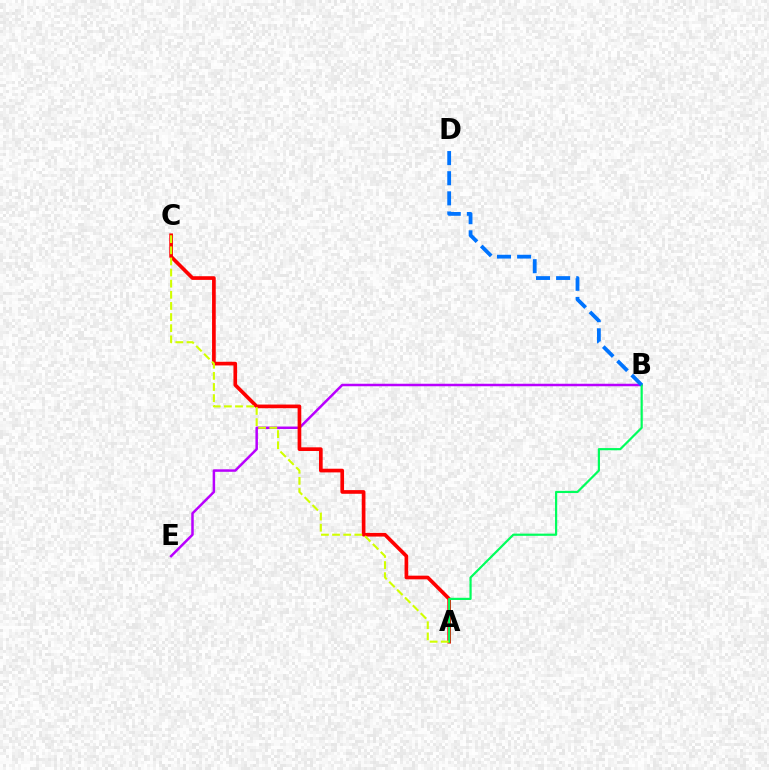{('B', 'E'): [{'color': '#b900ff', 'line_style': 'solid', 'thickness': 1.8}], ('A', 'C'): [{'color': '#ff0000', 'line_style': 'solid', 'thickness': 2.65}, {'color': '#d1ff00', 'line_style': 'dashed', 'thickness': 1.51}], ('A', 'B'): [{'color': '#00ff5c', 'line_style': 'solid', 'thickness': 1.58}], ('B', 'D'): [{'color': '#0074ff', 'line_style': 'dashed', 'thickness': 2.73}]}